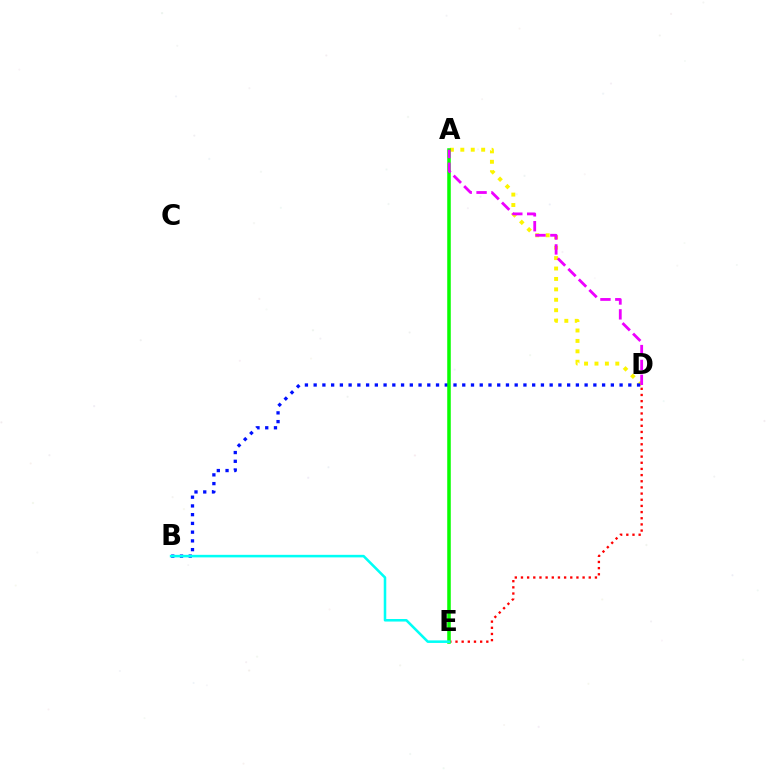{('A', 'D'): [{'color': '#fcf500', 'line_style': 'dotted', 'thickness': 2.83}, {'color': '#ee00ff', 'line_style': 'dashed', 'thickness': 2.02}], ('B', 'D'): [{'color': '#0010ff', 'line_style': 'dotted', 'thickness': 2.37}], ('D', 'E'): [{'color': '#ff0000', 'line_style': 'dotted', 'thickness': 1.67}], ('A', 'E'): [{'color': '#08ff00', 'line_style': 'solid', 'thickness': 2.54}], ('B', 'E'): [{'color': '#00fff6', 'line_style': 'solid', 'thickness': 1.84}]}